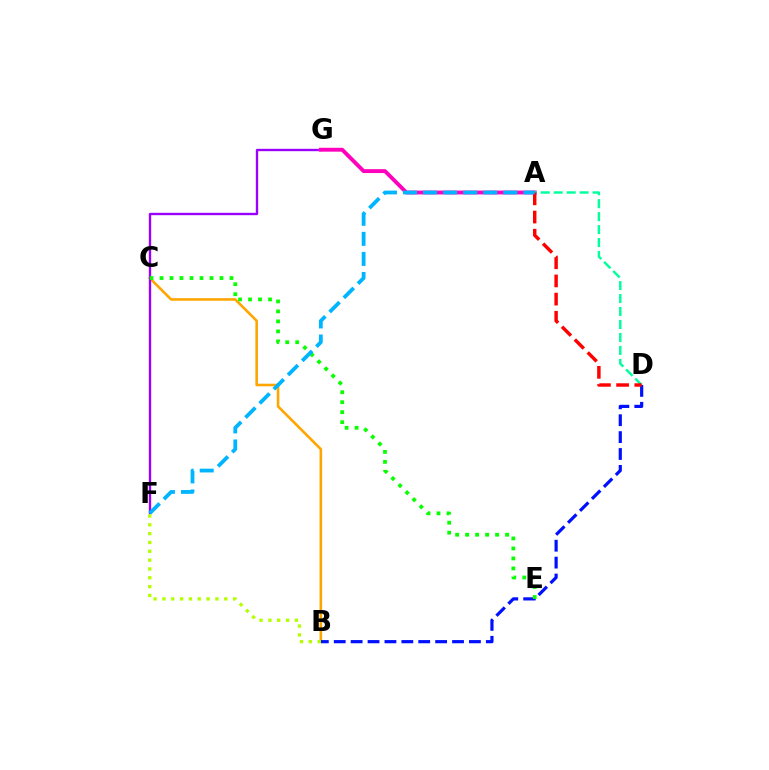{('B', 'C'): [{'color': '#ffa500', 'line_style': 'solid', 'thickness': 1.87}], ('F', 'G'): [{'color': '#9b00ff', 'line_style': 'solid', 'thickness': 1.71}], ('B', 'D'): [{'color': '#0010ff', 'line_style': 'dashed', 'thickness': 2.3}], ('A', 'G'): [{'color': '#ff00bd', 'line_style': 'solid', 'thickness': 2.79}], ('A', 'D'): [{'color': '#00ff9d', 'line_style': 'dashed', 'thickness': 1.76}, {'color': '#ff0000', 'line_style': 'dashed', 'thickness': 2.47}], ('C', 'E'): [{'color': '#08ff00', 'line_style': 'dotted', 'thickness': 2.71}], ('A', 'F'): [{'color': '#00b5ff', 'line_style': 'dashed', 'thickness': 2.73}], ('B', 'F'): [{'color': '#b3ff00', 'line_style': 'dotted', 'thickness': 2.4}]}